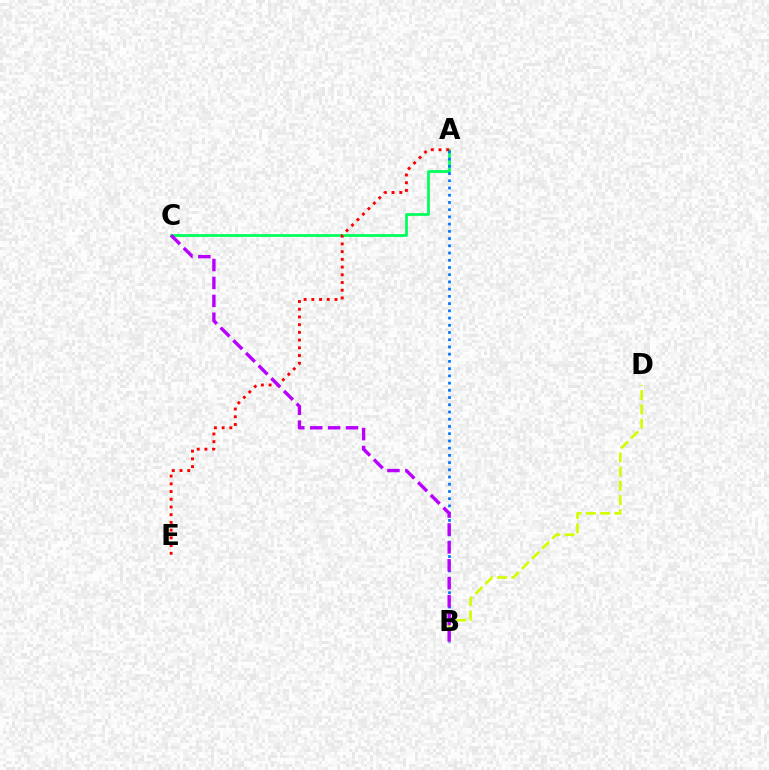{('A', 'C'): [{'color': '#00ff5c', 'line_style': 'solid', 'thickness': 1.97}], ('B', 'D'): [{'color': '#d1ff00', 'line_style': 'dashed', 'thickness': 1.93}], ('A', 'B'): [{'color': '#0074ff', 'line_style': 'dotted', 'thickness': 1.96}], ('A', 'E'): [{'color': '#ff0000', 'line_style': 'dotted', 'thickness': 2.1}], ('B', 'C'): [{'color': '#b900ff', 'line_style': 'dashed', 'thickness': 2.43}]}